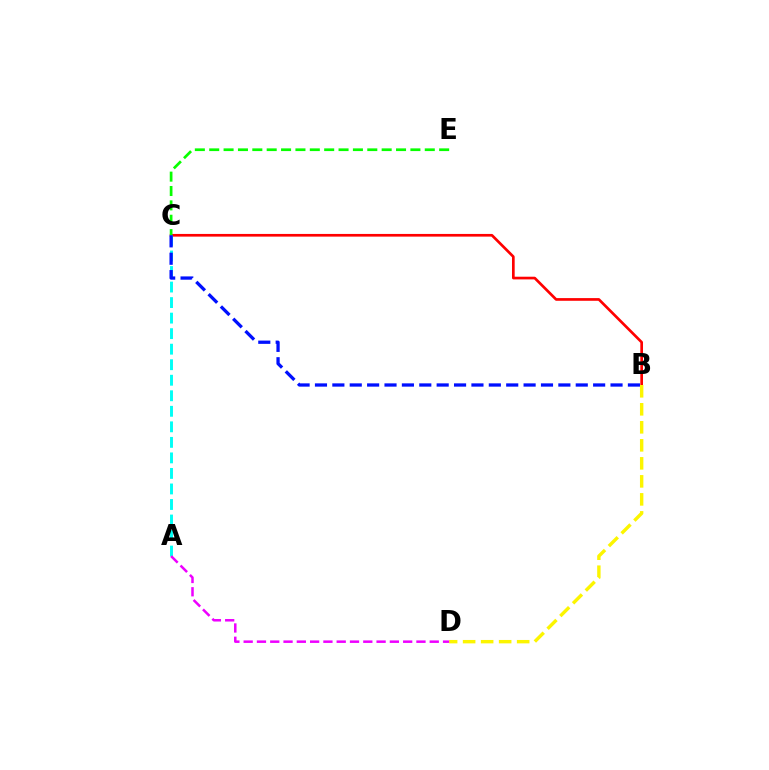{('B', 'C'): [{'color': '#ff0000', 'line_style': 'solid', 'thickness': 1.93}, {'color': '#0010ff', 'line_style': 'dashed', 'thickness': 2.36}], ('B', 'D'): [{'color': '#fcf500', 'line_style': 'dashed', 'thickness': 2.45}], ('C', 'E'): [{'color': '#08ff00', 'line_style': 'dashed', 'thickness': 1.95}], ('A', 'C'): [{'color': '#00fff6', 'line_style': 'dashed', 'thickness': 2.11}], ('A', 'D'): [{'color': '#ee00ff', 'line_style': 'dashed', 'thickness': 1.81}]}